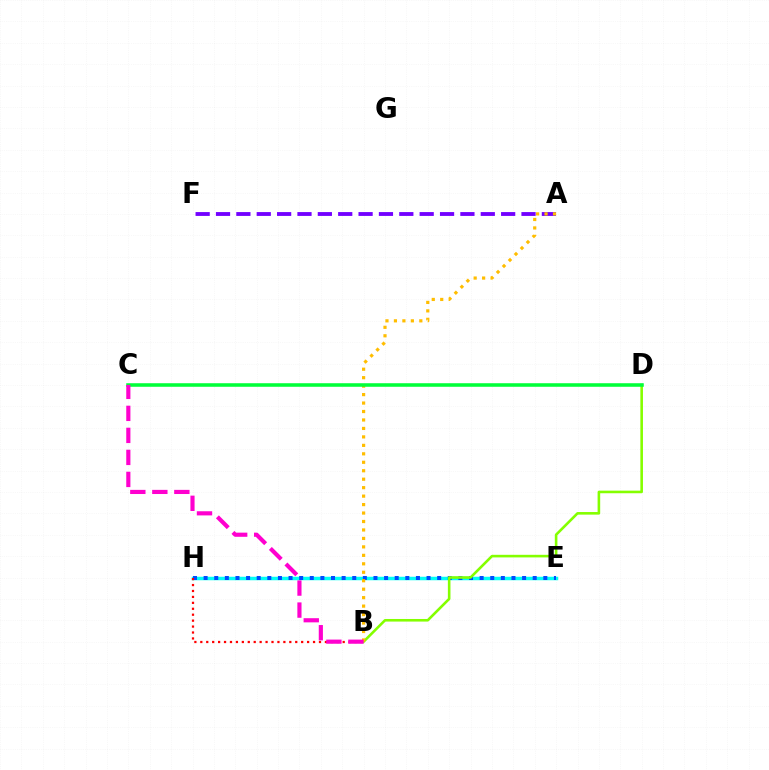{('E', 'H'): [{'color': '#00fff6', 'line_style': 'solid', 'thickness': 2.52}, {'color': '#004bff', 'line_style': 'dotted', 'thickness': 2.88}], ('B', 'D'): [{'color': '#84ff00', 'line_style': 'solid', 'thickness': 1.87}], ('B', 'H'): [{'color': '#ff0000', 'line_style': 'dotted', 'thickness': 1.61}], ('A', 'F'): [{'color': '#7200ff', 'line_style': 'dashed', 'thickness': 2.77}], ('A', 'B'): [{'color': '#ffbd00', 'line_style': 'dotted', 'thickness': 2.3}], ('C', 'D'): [{'color': '#00ff39', 'line_style': 'solid', 'thickness': 2.55}], ('B', 'C'): [{'color': '#ff00cf', 'line_style': 'dashed', 'thickness': 2.99}]}